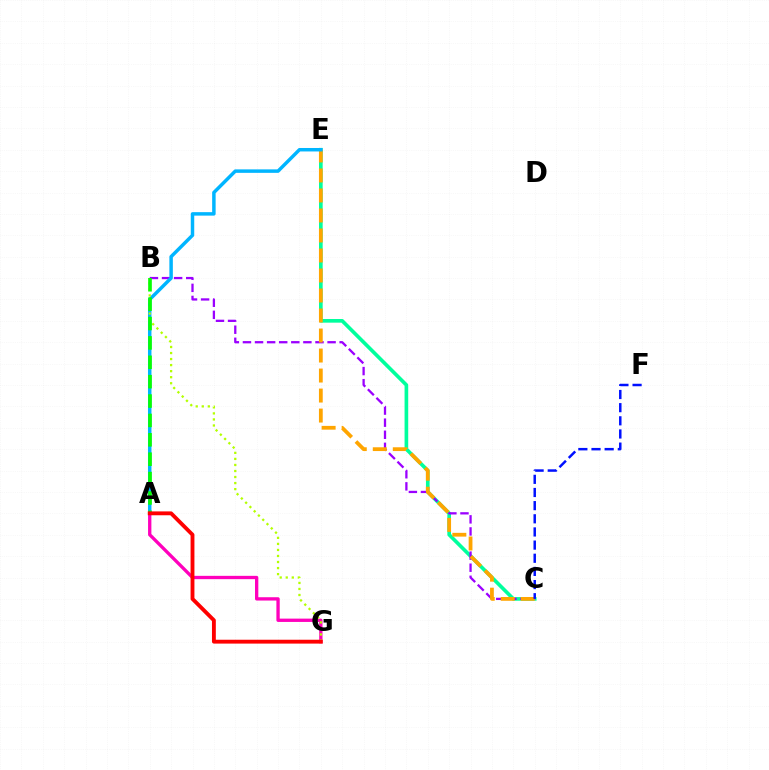{('C', 'E'): [{'color': '#00ff9d', 'line_style': 'solid', 'thickness': 2.63}, {'color': '#ffa500', 'line_style': 'dashed', 'thickness': 2.72}], ('B', 'C'): [{'color': '#9b00ff', 'line_style': 'dashed', 'thickness': 1.64}], ('A', 'G'): [{'color': '#ff00bd', 'line_style': 'solid', 'thickness': 2.39}, {'color': '#ff0000', 'line_style': 'solid', 'thickness': 2.78}], ('A', 'E'): [{'color': '#00b5ff', 'line_style': 'solid', 'thickness': 2.5}], ('B', 'G'): [{'color': '#b3ff00', 'line_style': 'dotted', 'thickness': 1.64}], ('A', 'B'): [{'color': '#08ff00', 'line_style': 'dashed', 'thickness': 2.63}], ('C', 'F'): [{'color': '#0010ff', 'line_style': 'dashed', 'thickness': 1.79}]}